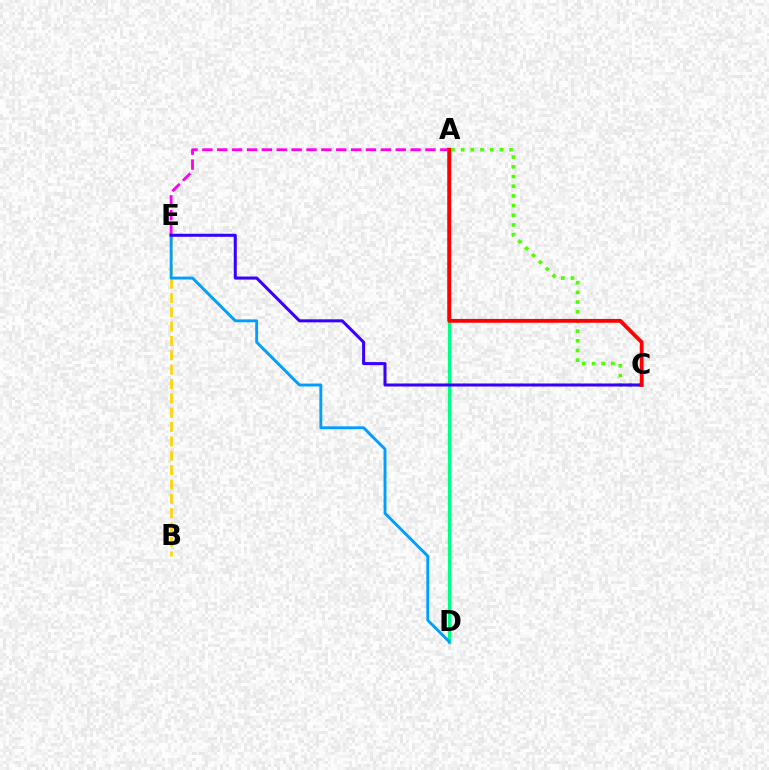{('A', 'E'): [{'color': '#ff00ed', 'line_style': 'dashed', 'thickness': 2.02}], ('A', 'D'): [{'color': '#00ff86', 'line_style': 'solid', 'thickness': 2.4}], ('B', 'E'): [{'color': '#ffd500', 'line_style': 'dashed', 'thickness': 1.95}], ('D', 'E'): [{'color': '#009eff', 'line_style': 'solid', 'thickness': 2.07}], ('A', 'C'): [{'color': '#4fff00', 'line_style': 'dotted', 'thickness': 2.63}, {'color': '#ff0000', 'line_style': 'solid', 'thickness': 2.74}], ('C', 'E'): [{'color': '#3700ff', 'line_style': 'solid', 'thickness': 2.18}]}